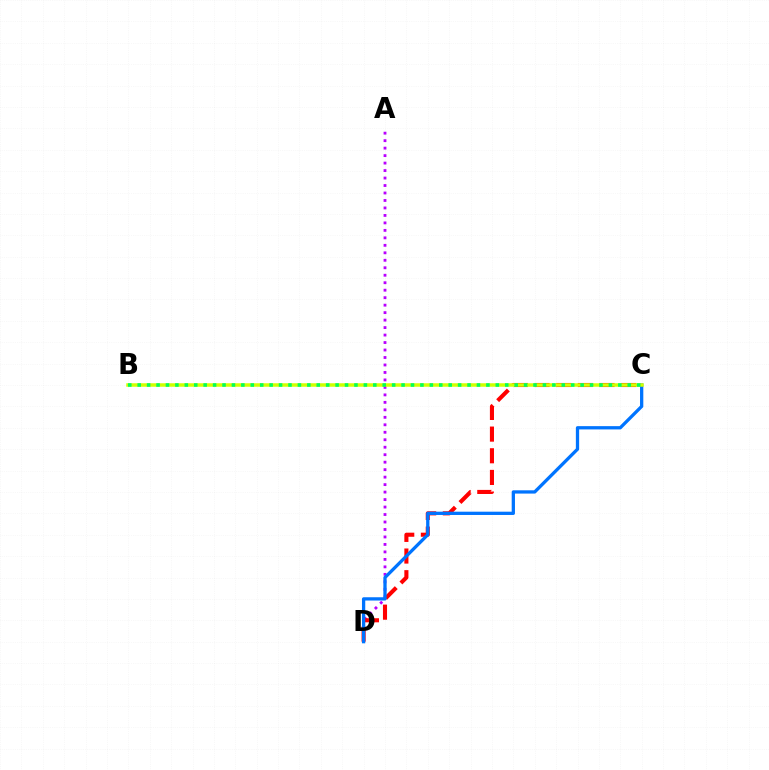{('A', 'D'): [{'color': '#b900ff', 'line_style': 'dotted', 'thickness': 2.03}], ('C', 'D'): [{'color': '#ff0000', 'line_style': 'dashed', 'thickness': 2.94}, {'color': '#0074ff', 'line_style': 'solid', 'thickness': 2.36}], ('B', 'C'): [{'color': '#d1ff00', 'line_style': 'solid', 'thickness': 2.52}, {'color': '#00ff5c', 'line_style': 'dotted', 'thickness': 2.56}]}